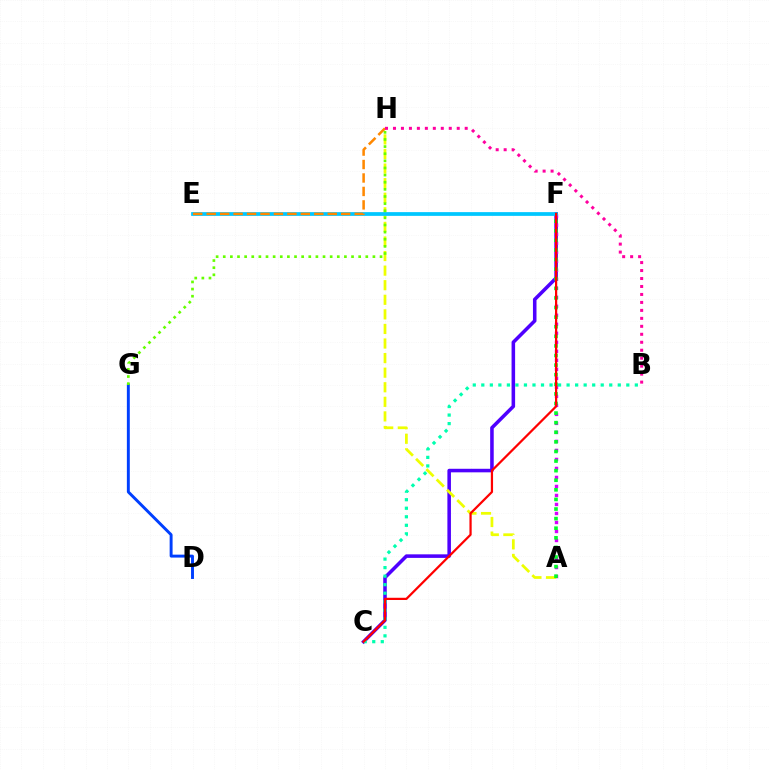{('C', 'F'): [{'color': '#4f00ff', 'line_style': 'solid', 'thickness': 2.56}, {'color': '#ff0000', 'line_style': 'solid', 'thickness': 1.61}], ('A', 'F'): [{'color': '#d600ff', 'line_style': 'dotted', 'thickness': 2.45}, {'color': '#00ff27', 'line_style': 'dotted', 'thickness': 2.61}], ('D', 'G'): [{'color': '#003fff', 'line_style': 'solid', 'thickness': 2.11}], ('A', 'H'): [{'color': '#eeff00', 'line_style': 'dashed', 'thickness': 1.98}], ('E', 'F'): [{'color': '#00c7ff', 'line_style': 'solid', 'thickness': 2.69}], ('B', 'C'): [{'color': '#00ffaf', 'line_style': 'dotted', 'thickness': 2.32}], ('E', 'H'): [{'color': '#ff8800', 'line_style': 'dashed', 'thickness': 1.83}], ('B', 'H'): [{'color': '#ff00a0', 'line_style': 'dotted', 'thickness': 2.17}], ('G', 'H'): [{'color': '#66ff00', 'line_style': 'dotted', 'thickness': 1.94}]}